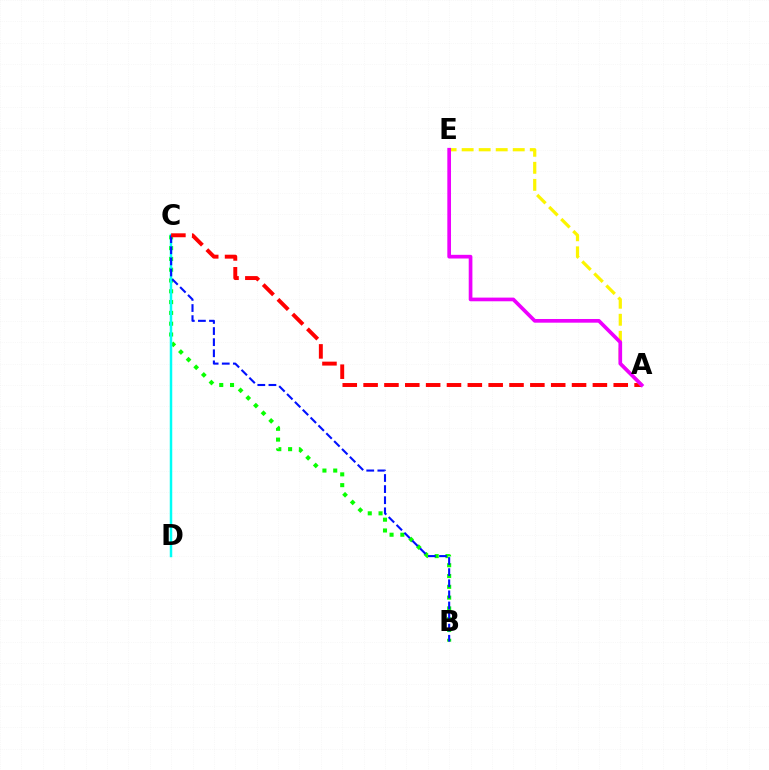{('B', 'C'): [{'color': '#08ff00', 'line_style': 'dotted', 'thickness': 2.93}, {'color': '#0010ff', 'line_style': 'dashed', 'thickness': 1.51}], ('C', 'D'): [{'color': '#00fff6', 'line_style': 'solid', 'thickness': 1.79}], ('A', 'C'): [{'color': '#ff0000', 'line_style': 'dashed', 'thickness': 2.83}], ('A', 'E'): [{'color': '#fcf500', 'line_style': 'dashed', 'thickness': 2.31}, {'color': '#ee00ff', 'line_style': 'solid', 'thickness': 2.65}]}